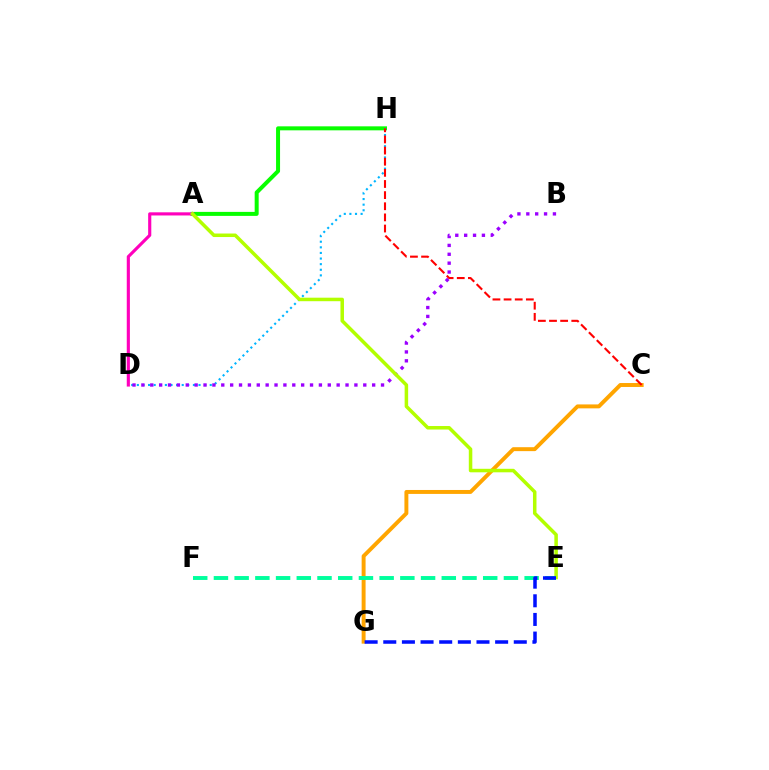{('A', 'H'): [{'color': '#08ff00', 'line_style': 'solid', 'thickness': 2.88}], ('D', 'H'): [{'color': '#00b5ff', 'line_style': 'dotted', 'thickness': 1.52}], ('C', 'G'): [{'color': '#ffa500', 'line_style': 'solid', 'thickness': 2.83}], ('C', 'H'): [{'color': '#ff0000', 'line_style': 'dashed', 'thickness': 1.51}], ('B', 'D'): [{'color': '#9b00ff', 'line_style': 'dotted', 'thickness': 2.41}], ('A', 'D'): [{'color': '#ff00bd', 'line_style': 'solid', 'thickness': 2.26}], ('A', 'E'): [{'color': '#b3ff00', 'line_style': 'solid', 'thickness': 2.53}], ('E', 'F'): [{'color': '#00ff9d', 'line_style': 'dashed', 'thickness': 2.81}], ('E', 'G'): [{'color': '#0010ff', 'line_style': 'dashed', 'thickness': 2.53}]}